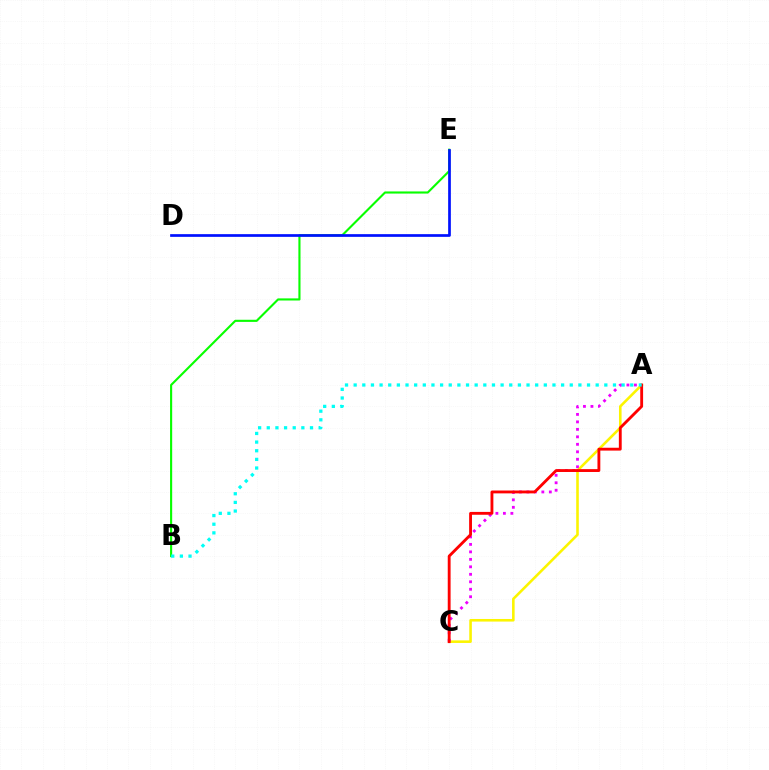{('A', 'C'): [{'color': '#fcf500', 'line_style': 'solid', 'thickness': 1.86}, {'color': '#ee00ff', 'line_style': 'dotted', 'thickness': 2.03}, {'color': '#ff0000', 'line_style': 'solid', 'thickness': 2.05}], ('B', 'E'): [{'color': '#08ff00', 'line_style': 'solid', 'thickness': 1.53}], ('D', 'E'): [{'color': '#0010ff', 'line_style': 'solid', 'thickness': 1.94}], ('A', 'B'): [{'color': '#00fff6', 'line_style': 'dotted', 'thickness': 2.35}]}